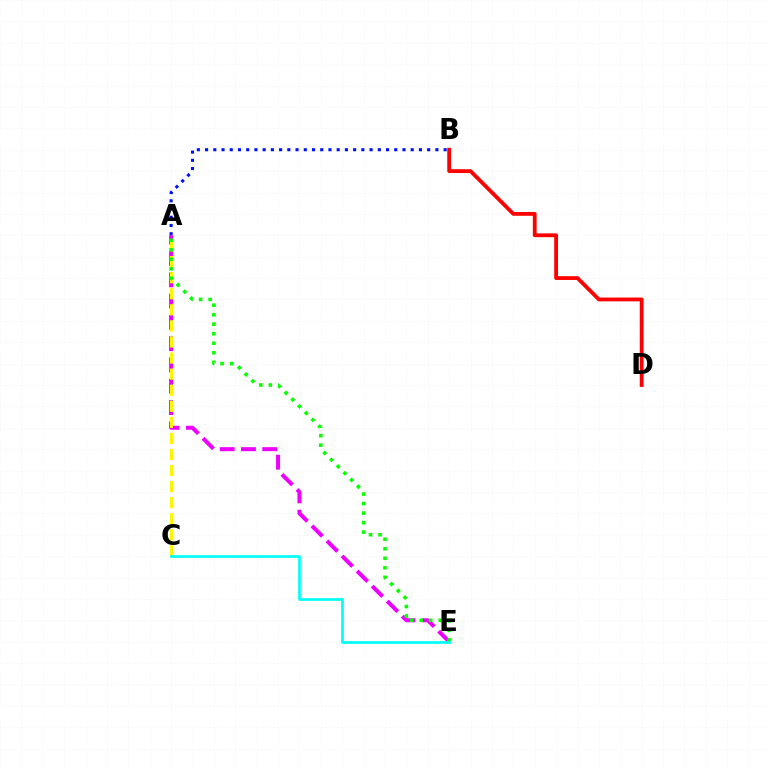{('A', 'E'): [{'color': '#ee00ff', 'line_style': 'dashed', 'thickness': 2.89}, {'color': '#08ff00', 'line_style': 'dotted', 'thickness': 2.59}], ('A', 'C'): [{'color': '#fcf500', 'line_style': 'dashed', 'thickness': 2.18}], ('B', 'D'): [{'color': '#ff0000', 'line_style': 'solid', 'thickness': 2.74}], ('C', 'E'): [{'color': '#00fff6', 'line_style': 'solid', 'thickness': 1.95}], ('A', 'B'): [{'color': '#0010ff', 'line_style': 'dotted', 'thickness': 2.23}]}